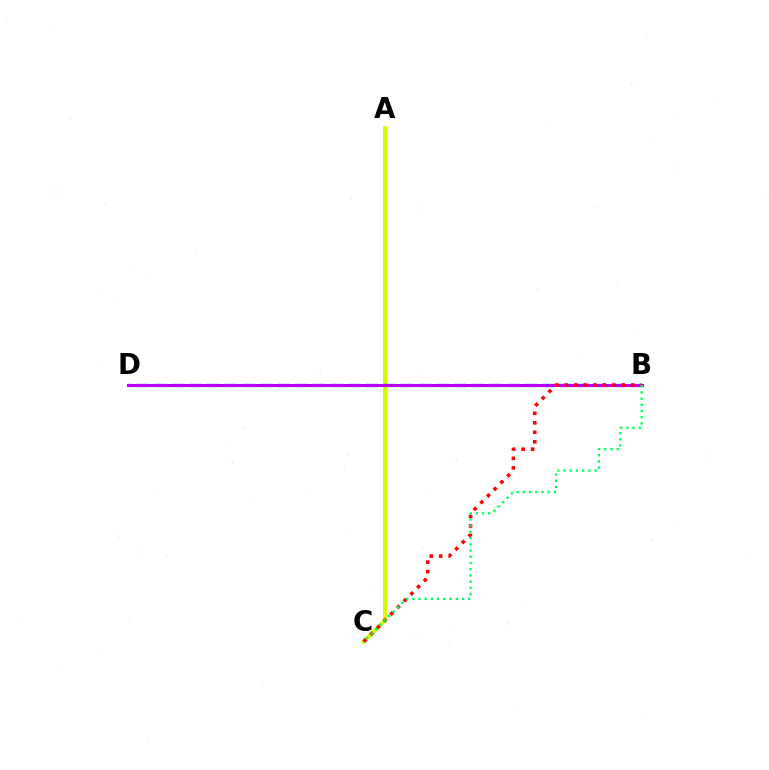{('A', 'C'): [{'color': '#d1ff00', 'line_style': 'solid', 'thickness': 2.89}], ('B', 'D'): [{'color': '#0074ff', 'line_style': 'dashed', 'thickness': 2.39}, {'color': '#b900ff', 'line_style': 'solid', 'thickness': 2.18}], ('B', 'C'): [{'color': '#ff0000', 'line_style': 'dotted', 'thickness': 2.58}, {'color': '#00ff5c', 'line_style': 'dotted', 'thickness': 1.69}]}